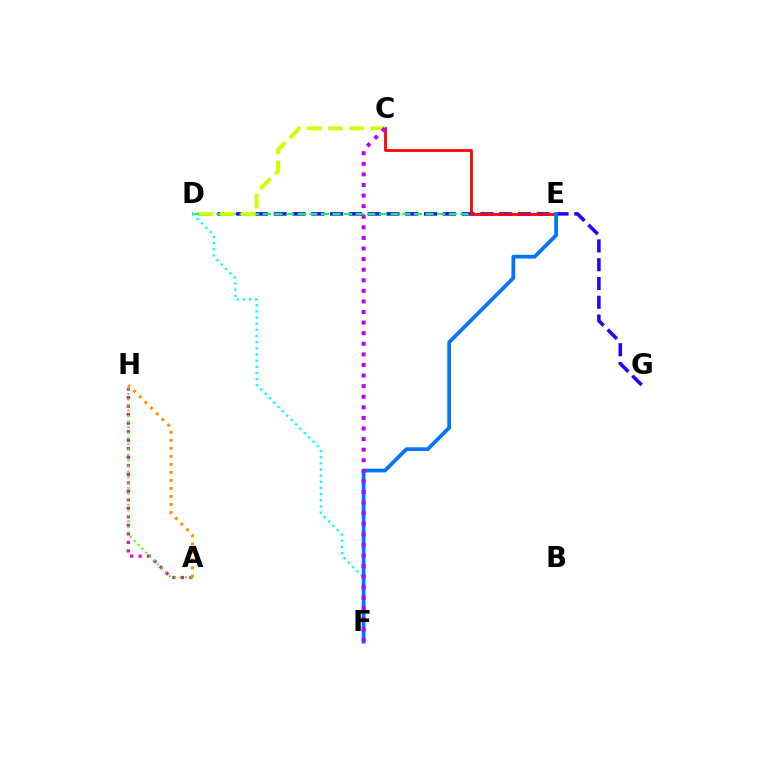{('D', 'G'): [{'color': '#2500ff', 'line_style': 'dashed', 'thickness': 2.55}], ('D', 'E'): [{'color': '#00ff5c', 'line_style': 'dashed', 'thickness': 1.58}], ('D', 'F'): [{'color': '#00fff6', 'line_style': 'dotted', 'thickness': 1.67}], ('A', 'H'): [{'color': '#ff00ac', 'line_style': 'dotted', 'thickness': 2.31}, {'color': '#ff9400', 'line_style': 'dotted', 'thickness': 2.18}, {'color': '#3dff00', 'line_style': 'dotted', 'thickness': 1.51}], ('C', 'E'): [{'color': '#ff0000', 'line_style': 'solid', 'thickness': 1.99}], ('C', 'D'): [{'color': '#d1ff00', 'line_style': 'dashed', 'thickness': 2.86}], ('E', 'F'): [{'color': '#0074ff', 'line_style': 'solid', 'thickness': 2.7}], ('C', 'F'): [{'color': '#b900ff', 'line_style': 'dotted', 'thickness': 2.88}]}